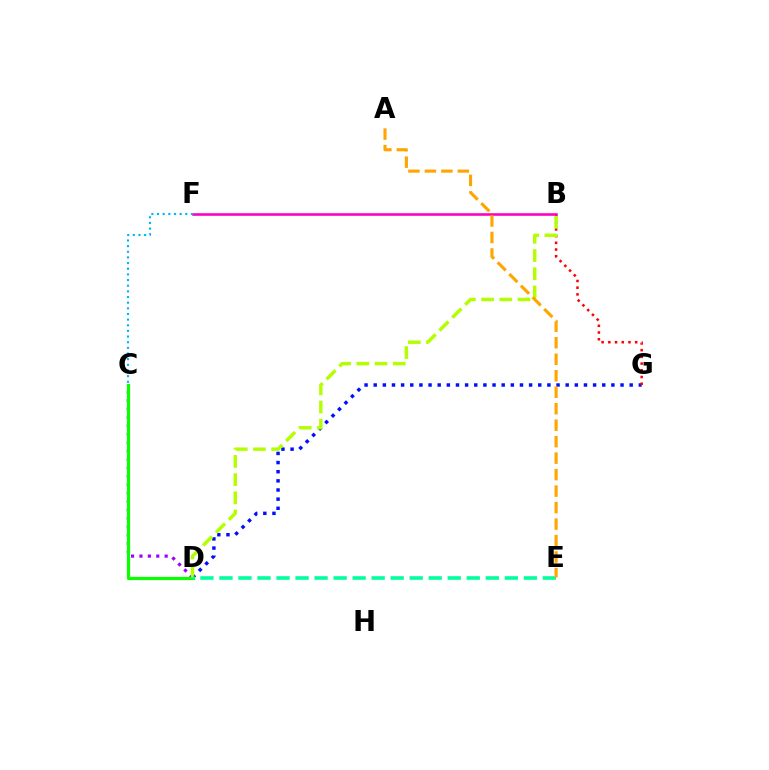{('D', 'G'): [{'color': '#0010ff', 'line_style': 'dotted', 'thickness': 2.48}], ('B', 'G'): [{'color': '#ff0000', 'line_style': 'dotted', 'thickness': 1.82}], ('C', 'D'): [{'color': '#9b00ff', 'line_style': 'dotted', 'thickness': 2.28}, {'color': '#08ff00', 'line_style': 'solid', 'thickness': 2.3}], ('B', 'F'): [{'color': '#ff00bd', 'line_style': 'solid', 'thickness': 1.87}], ('B', 'D'): [{'color': '#b3ff00', 'line_style': 'dashed', 'thickness': 2.47}], ('D', 'E'): [{'color': '#00ff9d', 'line_style': 'dashed', 'thickness': 2.58}], ('A', 'E'): [{'color': '#ffa500', 'line_style': 'dashed', 'thickness': 2.24}], ('C', 'F'): [{'color': '#00b5ff', 'line_style': 'dotted', 'thickness': 1.54}]}